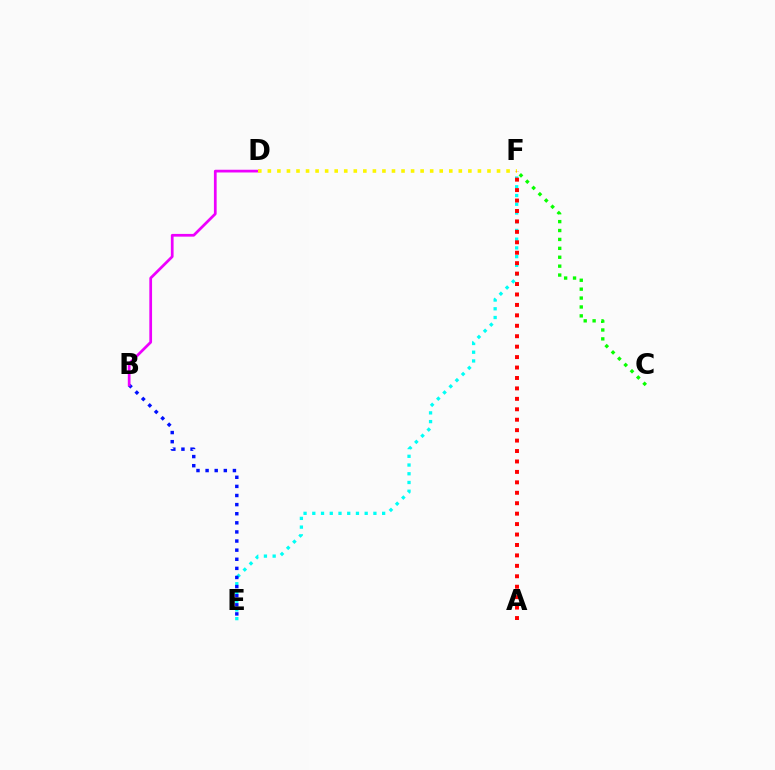{('E', 'F'): [{'color': '#00fff6', 'line_style': 'dotted', 'thickness': 2.37}], ('B', 'E'): [{'color': '#0010ff', 'line_style': 'dotted', 'thickness': 2.47}], ('B', 'D'): [{'color': '#ee00ff', 'line_style': 'solid', 'thickness': 1.97}], ('D', 'F'): [{'color': '#fcf500', 'line_style': 'dotted', 'thickness': 2.59}], ('A', 'F'): [{'color': '#ff0000', 'line_style': 'dotted', 'thickness': 2.84}], ('C', 'F'): [{'color': '#08ff00', 'line_style': 'dotted', 'thickness': 2.42}]}